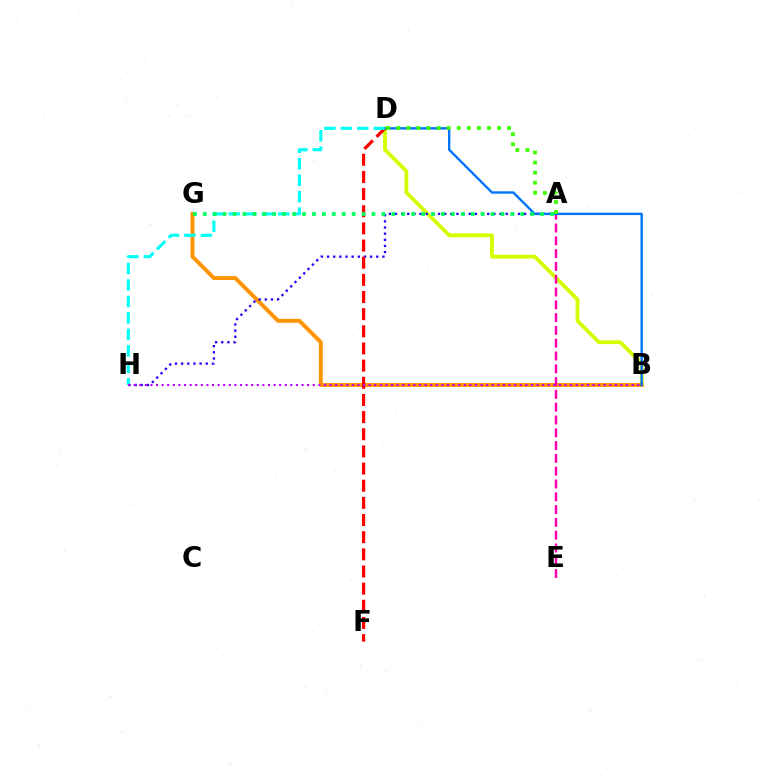{('B', 'D'): [{'color': '#d1ff00', 'line_style': 'solid', 'thickness': 2.73}, {'color': '#0074ff', 'line_style': 'solid', 'thickness': 1.71}], ('B', 'G'): [{'color': '#ff9400', 'line_style': 'solid', 'thickness': 2.83}], ('A', 'H'): [{'color': '#2500ff', 'line_style': 'dotted', 'thickness': 1.67}], ('A', 'E'): [{'color': '#ff00ac', 'line_style': 'dashed', 'thickness': 1.74}], ('D', 'F'): [{'color': '#ff0000', 'line_style': 'dashed', 'thickness': 2.33}], ('D', 'H'): [{'color': '#00fff6', 'line_style': 'dashed', 'thickness': 2.24}], ('A', 'D'): [{'color': '#3dff00', 'line_style': 'dotted', 'thickness': 2.74}], ('A', 'G'): [{'color': '#00ff5c', 'line_style': 'dotted', 'thickness': 2.7}], ('B', 'H'): [{'color': '#b900ff', 'line_style': 'dotted', 'thickness': 1.52}]}